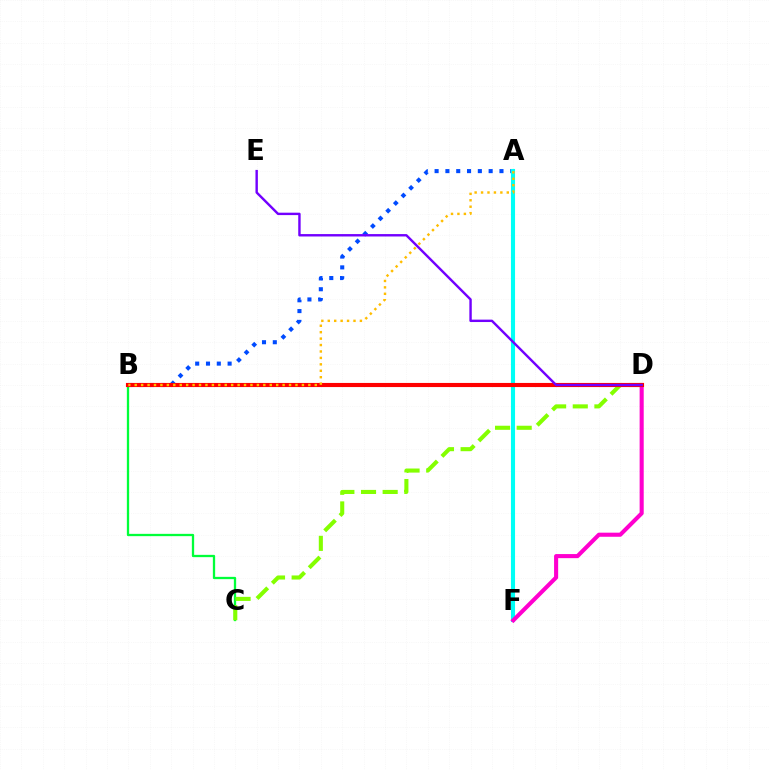{('A', 'B'): [{'color': '#004bff', 'line_style': 'dotted', 'thickness': 2.94}, {'color': '#ffbd00', 'line_style': 'dotted', 'thickness': 1.75}], ('A', 'F'): [{'color': '#00fff6', 'line_style': 'solid', 'thickness': 2.95}], ('B', 'C'): [{'color': '#00ff39', 'line_style': 'solid', 'thickness': 1.65}], ('D', 'F'): [{'color': '#ff00cf', 'line_style': 'solid', 'thickness': 2.95}], ('C', 'D'): [{'color': '#84ff00', 'line_style': 'dashed', 'thickness': 2.94}], ('B', 'D'): [{'color': '#ff0000', 'line_style': 'solid', 'thickness': 2.97}], ('D', 'E'): [{'color': '#7200ff', 'line_style': 'solid', 'thickness': 1.73}]}